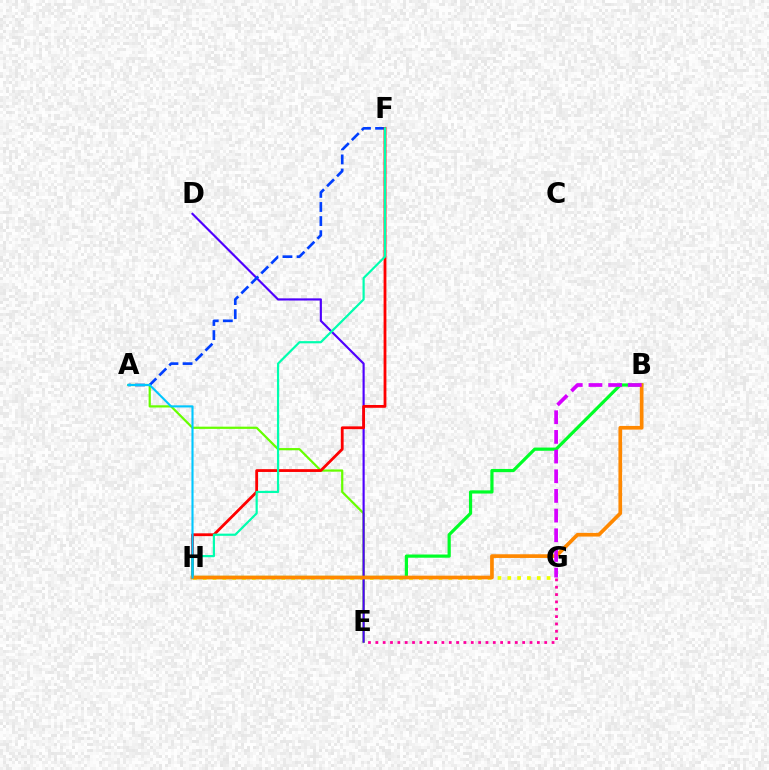{('A', 'E'): [{'color': '#66ff00', 'line_style': 'solid', 'thickness': 1.6}], ('B', 'H'): [{'color': '#00ff27', 'line_style': 'solid', 'thickness': 2.31}, {'color': '#ff8800', 'line_style': 'solid', 'thickness': 2.65}], ('G', 'H'): [{'color': '#eeff00', 'line_style': 'dotted', 'thickness': 2.67}], ('E', 'G'): [{'color': '#ff00a0', 'line_style': 'dotted', 'thickness': 1.99}], ('D', 'E'): [{'color': '#4f00ff', 'line_style': 'solid', 'thickness': 1.55}], ('A', 'F'): [{'color': '#003fff', 'line_style': 'dashed', 'thickness': 1.92}], ('F', 'H'): [{'color': '#ff0000', 'line_style': 'solid', 'thickness': 2.02}, {'color': '#00ffaf', 'line_style': 'solid', 'thickness': 1.58}], ('A', 'H'): [{'color': '#00c7ff', 'line_style': 'solid', 'thickness': 1.52}], ('B', 'G'): [{'color': '#d600ff', 'line_style': 'dashed', 'thickness': 2.67}]}